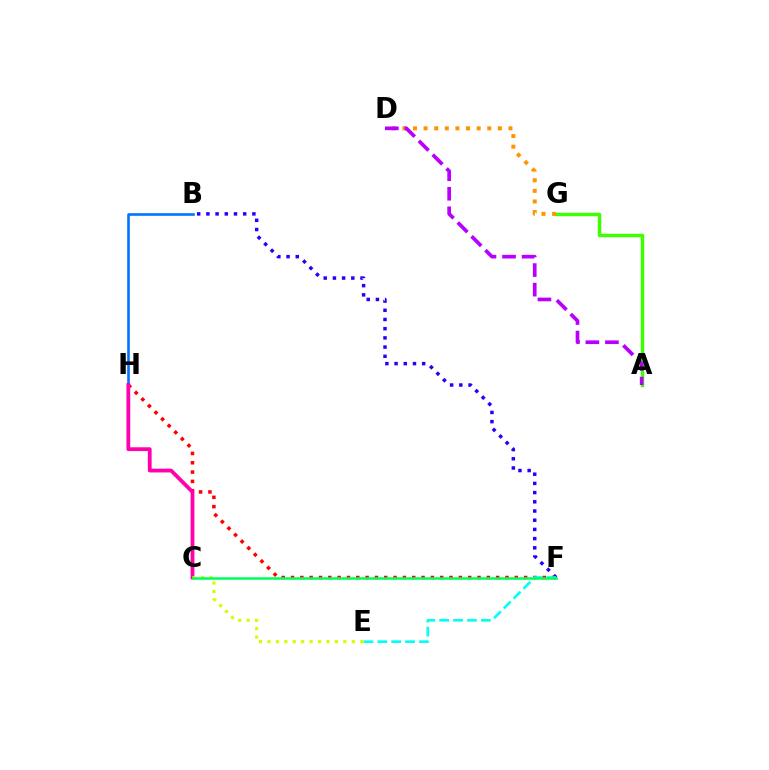{('B', 'F'): [{'color': '#2500ff', 'line_style': 'dotted', 'thickness': 2.5}], ('B', 'H'): [{'color': '#0074ff', 'line_style': 'solid', 'thickness': 1.88}], ('A', 'G'): [{'color': '#3dff00', 'line_style': 'solid', 'thickness': 2.47}], ('F', 'H'): [{'color': '#ff0000', 'line_style': 'dotted', 'thickness': 2.53}], ('D', 'G'): [{'color': '#ff9400', 'line_style': 'dotted', 'thickness': 2.88}], ('A', 'D'): [{'color': '#b900ff', 'line_style': 'dashed', 'thickness': 2.66}], ('E', 'F'): [{'color': '#00fff6', 'line_style': 'dashed', 'thickness': 1.89}], ('C', 'H'): [{'color': '#ff00ac', 'line_style': 'solid', 'thickness': 2.73}], ('C', 'E'): [{'color': '#d1ff00', 'line_style': 'dotted', 'thickness': 2.29}], ('C', 'F'): [{'color': '#00ff5c', 'line_style': 'solid', 'thickness': 1.84}]}